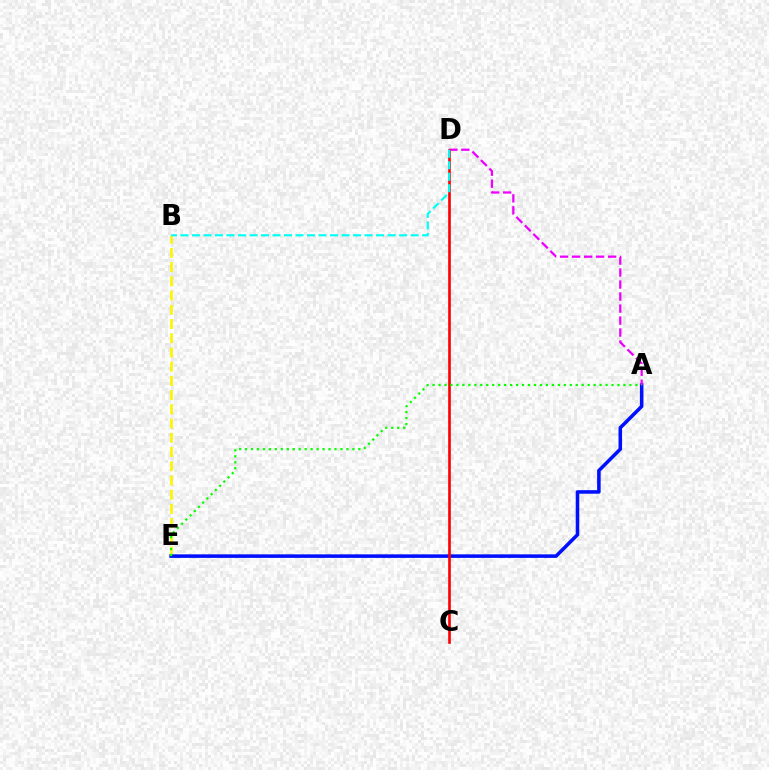{('B', 'E'): [{'color': '#fcf500', 'line_style': 'dashed', 'thickness': 1.93}], ('A', 'E'): [{'color': '#0010ff', 'line_style': 'solid', 'thickness': 2.55}, {'color': '#08ff00', 'line_style': 'dotted', 'thickness': 1.62}], ('A', 'D'): [{'color': '#ee00ff', 'line_style': 'dashed', 'thickness': 1.63}], ('C', 'D'): [{'color': '#ff0000', 'line_style': 'solid', 'thickness': 1.9}], ('B', 'D'): [{'color': '#00fff6', 'line_style': 'dashed', 'thickness': 1.56}]}